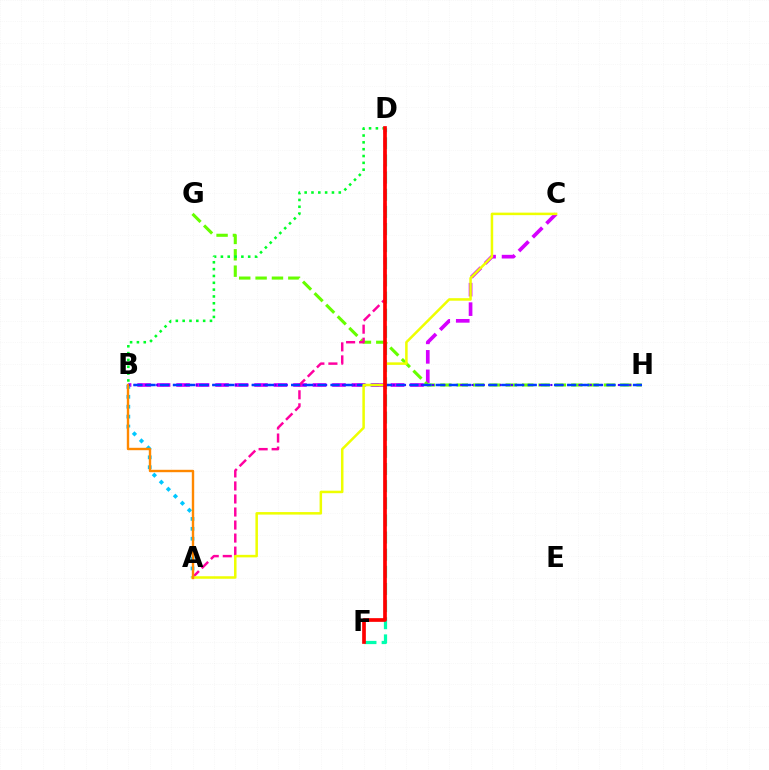{('B', 'C'): [{'color': '#d600ff', 'line_style': 'dashed', 'thickness': 2.65}], ('D', 'F'): [{'color': '#00ffaf', 'line_style': 'dashed', 'thickness': 2.33}, {'color': '#ff0000', 'line_style': 'solid', 'thickness': 2.66}], ('G', 'H'): [{'color': '#66ff00', 'line_style': 'dashed', 'thickness': 2.22}], ('A', 'D'): [{'color': '#ff00a0', 'line_style': 'dashed', 'thickness': 1.77}], ('B', 'D'): [{'color': '#00ff27', 'line_style': 'dotted', 'thickness': 1.85}], ('A', 'B'): [{'color': '#00c7ff', 'line_style': 'dotted', 'thickness': 2.69}, {'color': '#ff8800', 'line_style': 'solid', 'thickness': 1.73}], ('B', 'H'): [{'color': '#4f00ff', 'line_style': 'dotted', 'thickness': 1.53}, {'color': '#003fff', 'line_style': 'dashed', 'thickness': 1.79}], ('A', 'C'): [{'color': '#eeff00', 'line_style': 'solid', 'thickness': 1.81}]}